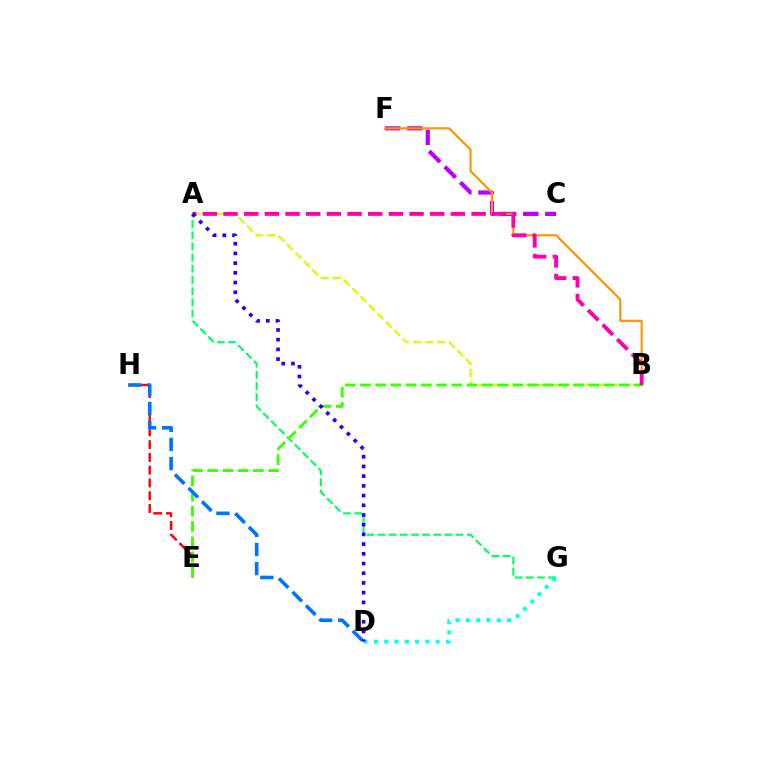{('A', 'G'): [{'color': '#00ff5c', 'line_style': 'dashed', 'thickness': 1.52}], ('E', 'H'): [{'color': '#ff0000', 'line_style': 'dashed', 'thickness': 1.73}], ('C', 'F'): [{'color': '#b900ff', 'line_style': 'dashed', 'thickness': 3.0}], ('B', 'F'): [{'color': '#ff9400', 'line_style': 'solid', 'thickness': 1.58}], ('A', 'B'): [{'color': '#d1ff00', 'line_style': 'dashed', 'thickness': 1.62}, {'color': '#ff00ac', 'line_style': 'dashed', 'thickness': 2.81}], ('B', 'E'): [{'color': '#3dff00', 'line_style': 'dashed', 'thickness': 2.07}], ('D', 'G'): [{'color': '#00fff6', 'line_style': 'dotted', 'thickness': 2.8}], ('D', 'H'): [{'color': '#0074ff', 'line_style': 'dashed', 'thickness': 2.6}], ('A', 'D'): [{'color': '#2500ff', 'line_style': 'dotted', 'thickness': 2.64}]}